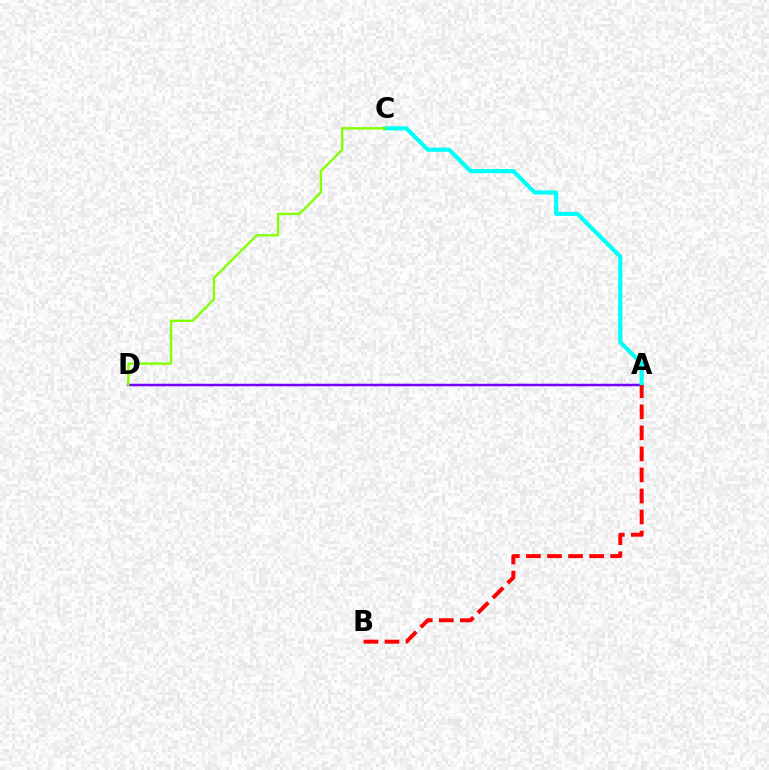{('A', 'D'): [{'color': '#7200ff', 'line_style': 'solid', 'thickness': 1.8}], ('A', 'C'): [{'color': '#00fff6', 'line_style': 'solid', 'thickness': 2.99}], ('A', 'B'): [{'color': '#ff0000', 'line_style': 'dashed', 'thickness': 2.86}], ('C', 'D'): [{'color': '#84ff00', 'line_style': 'solid', 'thickness': 1.69}]}